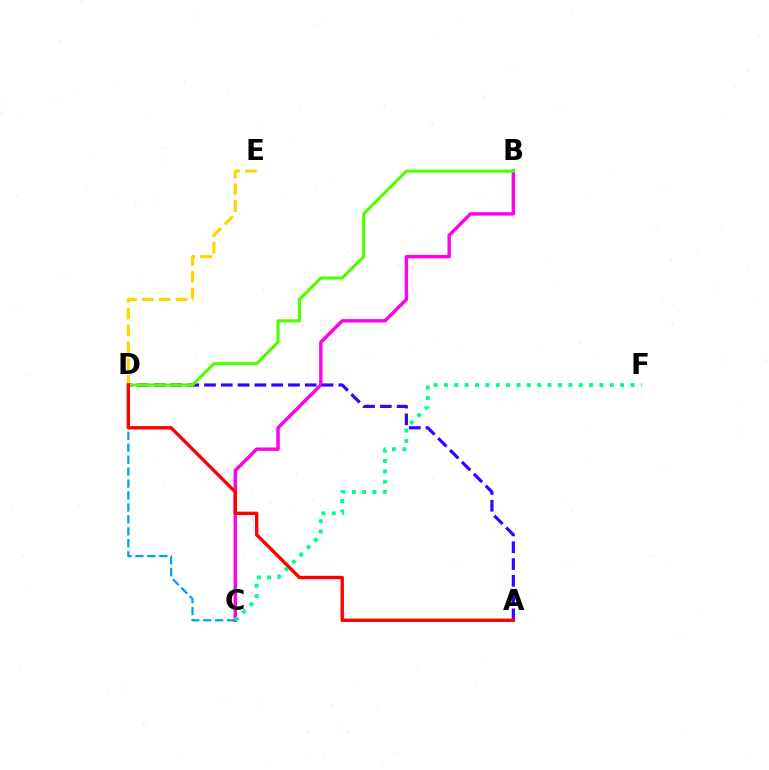{('B', 'C'): [{'color': '#ff00ed', 'line_style': 'solid', 'thickness': 2.46}], ('D', 'E'): [{'color': '#ffd500', 'line_style': 'dashed', 'thickness': 2.29}], ('A', 'D'): [{'color': '#3700ff', 'line_style': 'dashed', 'thickness': 2.28}, {'color': '#ff0000', 'line_style': 'solid', 'thickness': 2.44}], ('B', 'D'): [{'color': '#4fff00', 'line_style': 'solid', 'thickness': 2.21}], ('C', 'D'): [{'color': '#009eff', 'line_style': 'dashed', 'thickness': 1.62}], ('C', 'F'): [{'color': '#00ff86', 'line_style': 'dotted', 'thickness': 2.82}]}